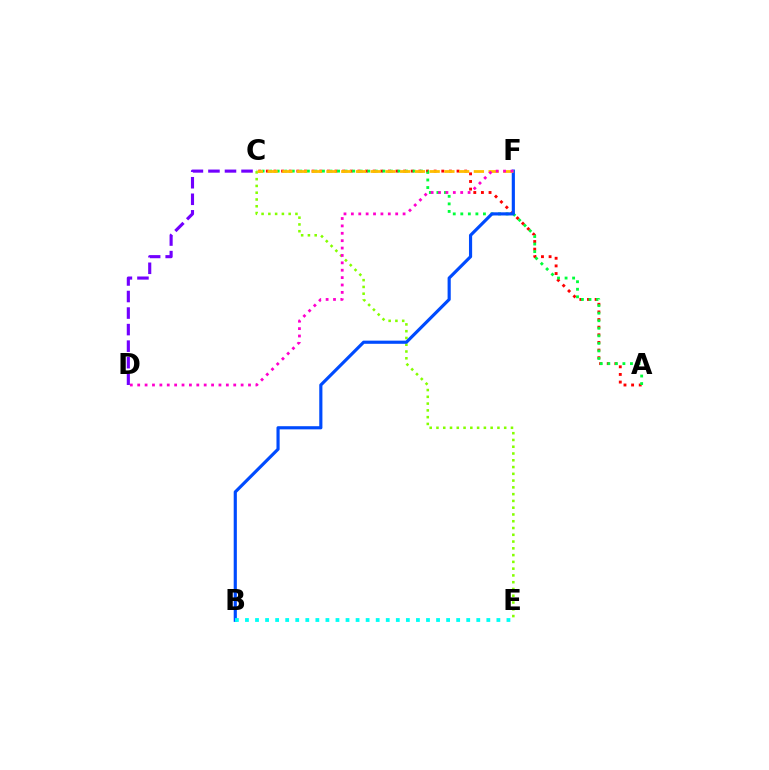{('A', 'C'): [{'color': '#ff0000', 'line_style': 'dotted', 'thickness': 2.07}, {'color': '#00ff39', 'line_style': 'dotted', 'thickness': 2.05}], ('C', 'D'): [{'color': '#7200ff', 'line_style': 'dashed', 'thickness': 2.25}], ('C', 'E'): [{'color': '#84ff00', 'line_style': 'dotted', 'thickness': 1.84}], ('B', 'F'): [{'color': '#004bff', 'line_style': 'solid', 'thickness': 2.27}], ('C', 'F'): [{'color': '#ffbd00', 'line_style': 'dashed', 'thickness': 2.0}], ('D', 'F'): [{'color': '#ff00cf', 'line_style': 'dotted', 'thickness': 2.01}], ('B', 'E'): [{'color': '#00fff6', 'line_style': 'dotted', 'thickness': 2.73}]}